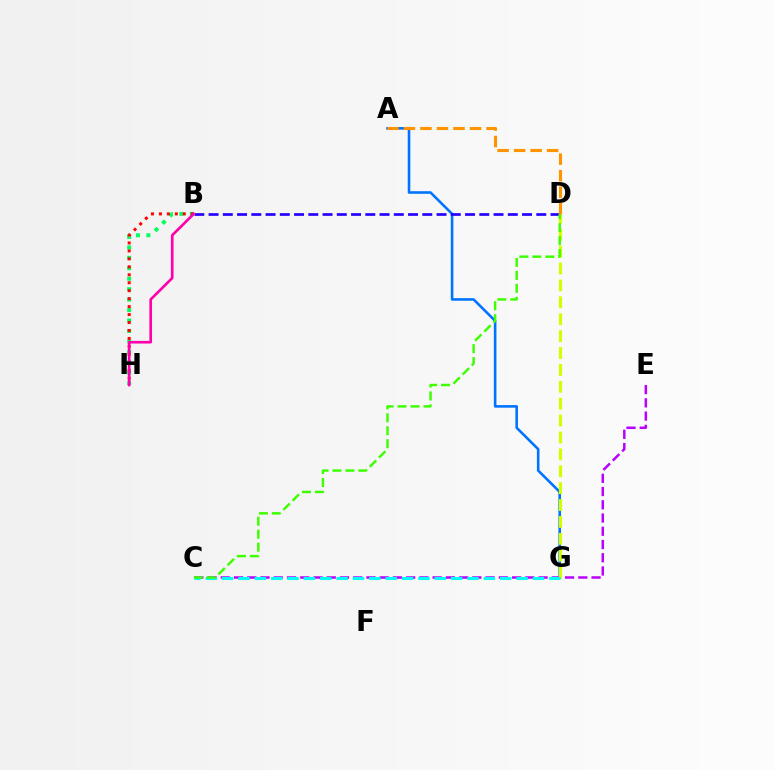{('B', 'H'): [{'color': '#00ff5c', 'line_style': 'dotted', 'thickness': 2.84}, {'color': '#ff0000', 'line_style': 'dotted', 'thickness': 2.16}, {'color': '#ff00ac', 'line_style': 'solid', 'thickness': 1.9}], ('A', 'G'): [{'color': '#0074ff', 'line_style': 'solid', 'thickness': 1.87}], ('B', 'D'): [{'color': '#2500ff', 'line_style': 'dashed', 'thickness': 1.94}], ('C', 'E'): [{'color': '#b900ff', 'line_style': 'dashed', 'thickness': 1.8}], ('D', 'G'): [{'color': '#d1ff00', 'line_style': 'dashed', 'thickness': 2.29}], ('C', 'G'): [{'color': '#00fff6', 'line_style': 'dashed', 'thickness': 2.22}], ('C', 'D'): [{'color': '#3dff00', 'line_style': 'dashed', 'thickness': 1.76}], ('A', 'D'): [{'color': '#ff9400', 'line_style': 'dashed', 'thickness': 2.24}]}